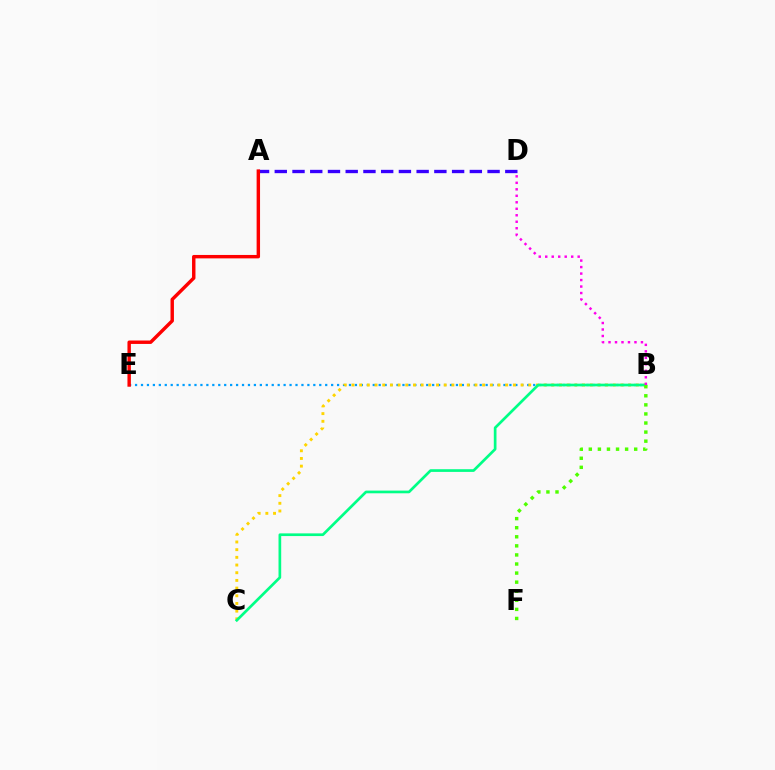{('A', 'D'): [{'color': '#3700ff', 'line_style': 'dashed', 'thickness': 2.41}], ('B', 'E'): [{'color': '#009eff', 'line_style': 'dotted', 'thickness': 1.61}], ('A', 'E'): [{'color': '#ff0000', 'line_style': 'solid', 'thickness': 2.47}], ('B', 'C'): [{'color': '#ffd500', 'line_style': 'dotted', 'thickness': 2.09}, {'color': '#00ff86', 'line_style': 'solid', 'thickness': 1.94}], ('B', 'F'): [{'color': '#4fff00', 'line_style': 'dotted', 'thickness': 2.47}], ('B', 'D'): [{'color': '#ff00ed', 'line_style': 'dotted', 'thickness': 1.76}]}